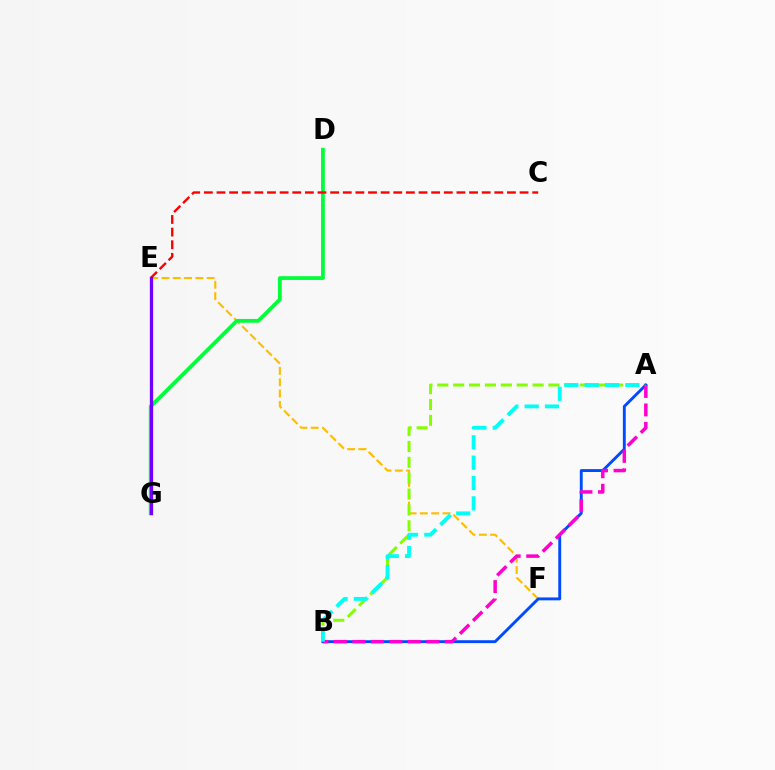{('E', 'F'): [{'color': '#ffbd00', 'line_style': 'dashed', 'thickness': 1.54}], ('A', 'B'): [{'color': '#84ff00', 'line_style': 'dashed', 'thickness': 2.16}, {'color': '#004bff', 'line_style': 'solid', 'thickness': 2.09}, {'color': '#ff00cf', 'line_style': 'dashed', 'thickness': 2.51}, {'color': '#00fff6', 'line_style': 'dashed', 'thickness': 2.76}], ('D', 'G'): [{'color': '#00ff39', 'line_style': 'solid', 'thickness': 2.71}], ('C', 'E'): [{'color': '#ff0000', 'line_style': 'dashed', 'thickness': 1.72}], ('E', 'G'): [{'color': '#7200ff', 'line_style': 'solid', 'thickness': 2.38}]}